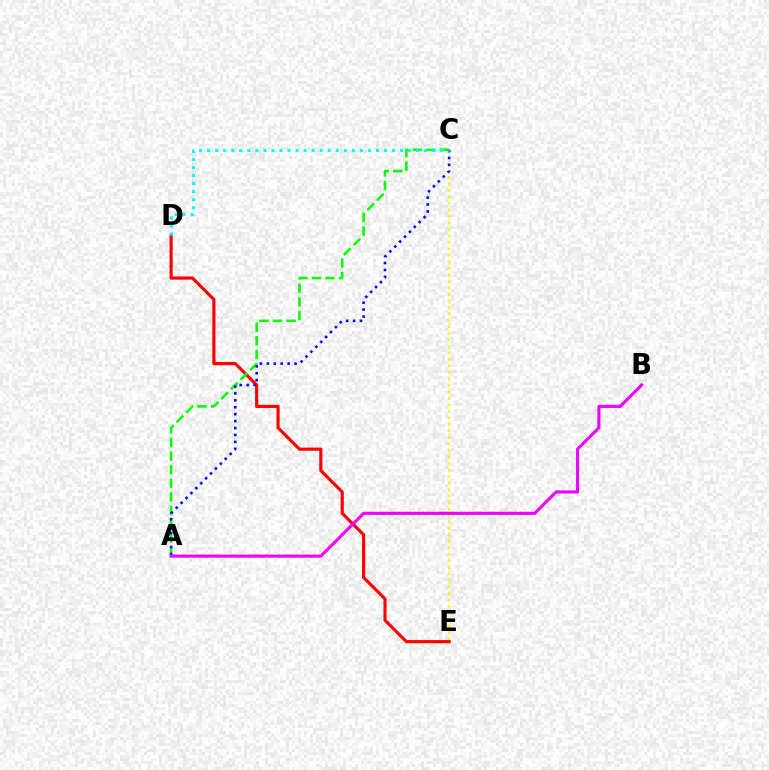{('C', 'E'): [{'color': '#fcf500', 'line_style': 'dotted', 'thickness': 1.77}], ('D', 'E'): [{'color': '#ff0000', 'line_style': 'solid', 'thickness': 2.27}], ('A', 'C'): [{'color': '#08ff00', 'line_style': 'dashed', 'thickness': 1.85}, {'color': '#0010ff', 'line_style': 'dotted', 'thickness': 1.88}], ('C', 'D'): [{'color': '#00fff6', 'line_style': 'dotted', 'thickness': 2.18}], ('A', 'B'): [{'color': '#ee00ff', 'line_style': 'solid', 'thickness': 2.24}]}